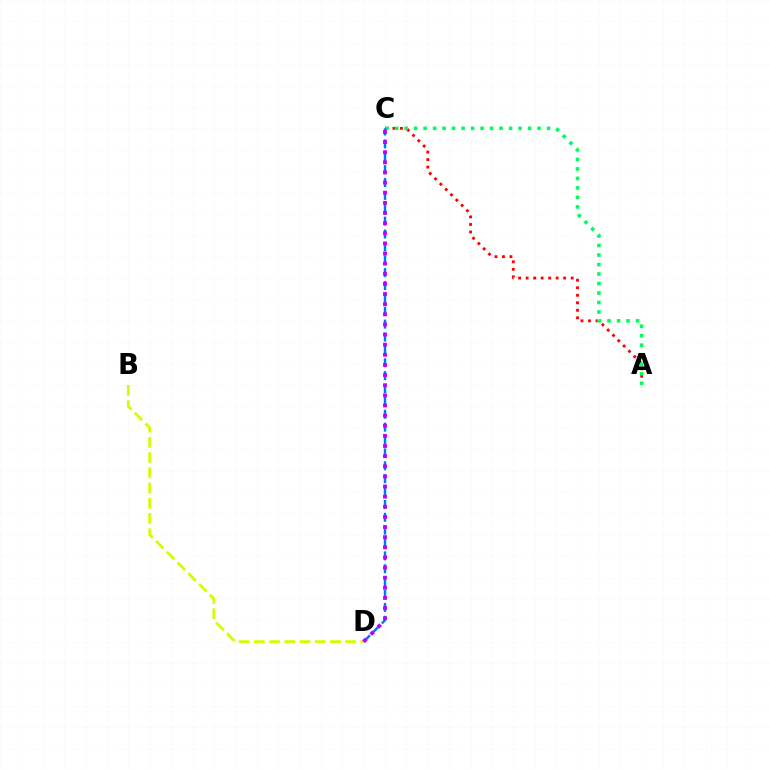{('B', 'D'): [{'color': '#d1ff00', 'line_style': 'dashed', 'thickness': 2.07}], ('A', 'C'): [{'color': '#ff0000', 'line_style': 'dotted', 'thickness': 2.04}, {'color': '#00ff5c', 'line_style': 'dotted', 'thickness': 2.58}], ('C', 'D'): [{'color': '#0074ff', 'line_style': 'dashed', 'thickness': 1.75}, {'color': '#b900ff', 'line_style': 'dotted', 'thickness': 2.75}]}